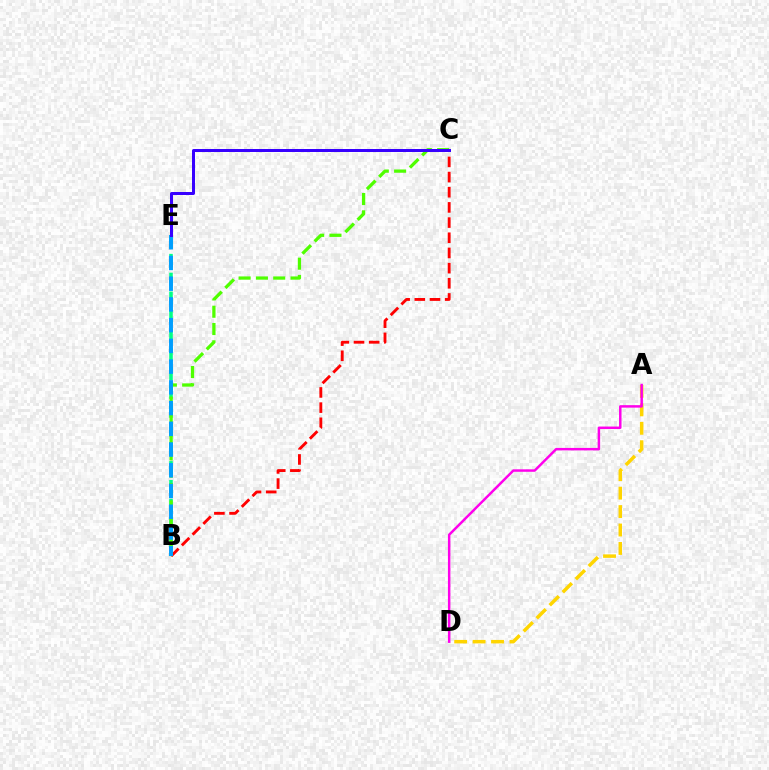{('B', 'C'): [{'color': '#ff0000', 'line_style': 'dashed', 'thickness': 2.06}, {'color': '#4fff00', 'line_style': 'dashed', 'thickness': 2.35}], ('B', 'E'): [{'color': '#00ff86', 'line_style': 'dashed', 'thickness': 2.56}, {'color': '#009eff', 'line_style': 'dashed', 'thickness': 2.82}], ('A', 'D'): [{'color': '#ffd500', 'line_style': 'dashed', 'thickness': 2.5}, {'color': '#ff00ed', 'line_style': 'solid', 'thickness': 1.78}], ('C', 'E'): [{'color': '#3700ff', 'line_style': 'solid', 'thickness': 2.15}]}